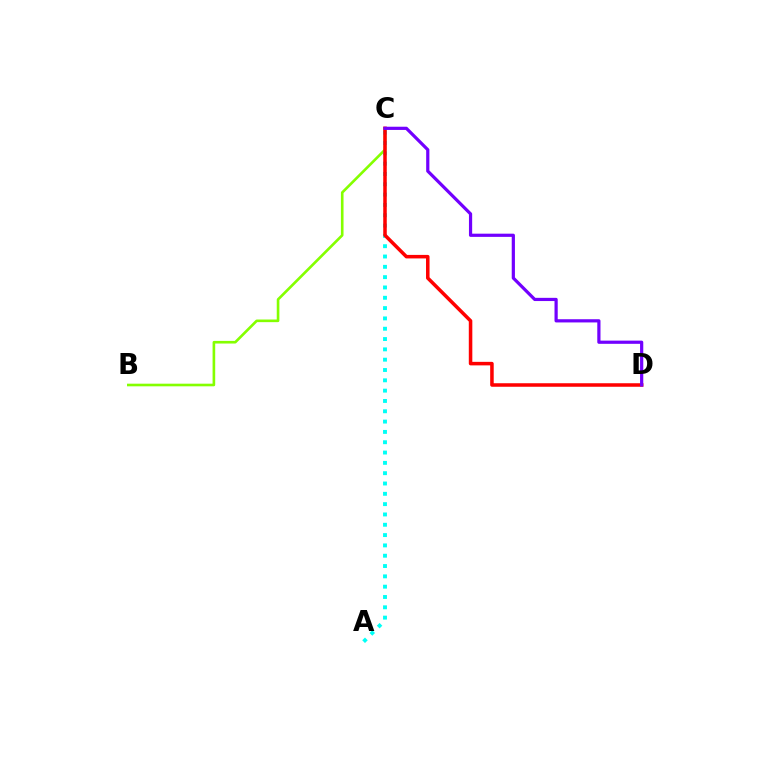{('B', 'C'): [{'color': '#84ff00', 'line_style': 'solid', 'thickness': 1.89}], ('A', 'C'): [{'color': '#00fff6', 'line_style': 'dotted', 'thickness': 2.8}], ('C', 'D'): [{'color': '#ff0000', 'line_style': 'solid', 'thickness': 2.54}, {'color': '#7200ff', 'line_style': 'solid', 'thickness': 2.31}]}